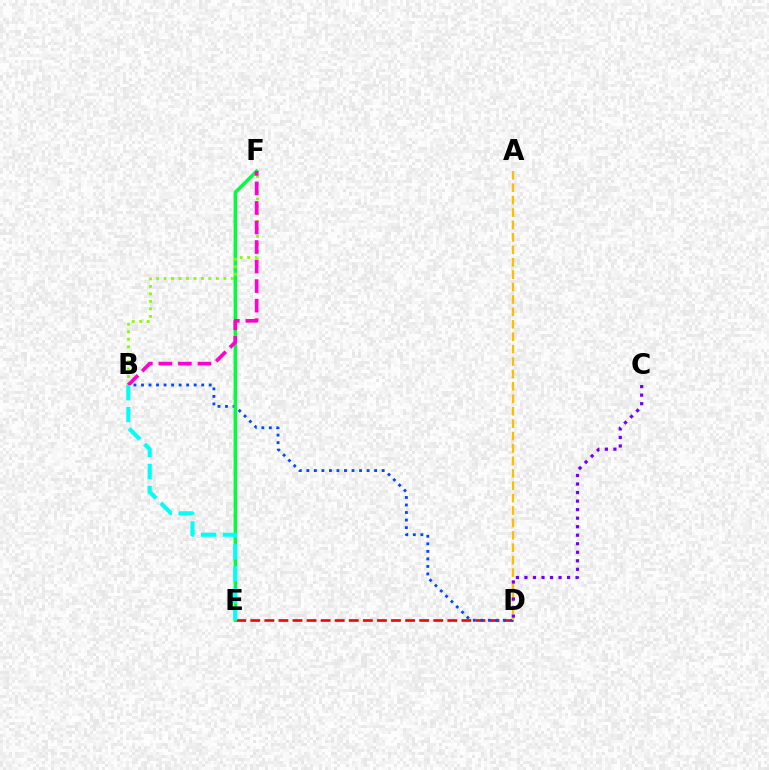{('D', 'E'): [{'color': '#ff0000', 'line_style': 'dashed', 'thickness': 1.91}], ('B', 'D'): [{'color': '#004bff', 'line_style': 'dotted', 'thickness': 2.05}], ('A', 'D'): [{'color': '#ffbd00', 'line_style': 'dashed', 'thickness': 1.69}], ('E', 'F'): [{'color': '#00ff39', 'line_style': 'solid', 'thickness': 2.47}], ('B', 'F'): [{'color': '#84ff00', 'line_style': 'dotted', 'thickness': 2.03}, {'color': '#ff00cf', 'line_style': 'dashed', 'thickness': 2.65}], ('C', 'D'): [{'color': '#7200ff', 'line_style': 'dotted', 'thickness': 2.32}], ('B', 'E'): [{'color': '#00fff6', 'line_style': 'dashed', 'thickness': 2.98}]}